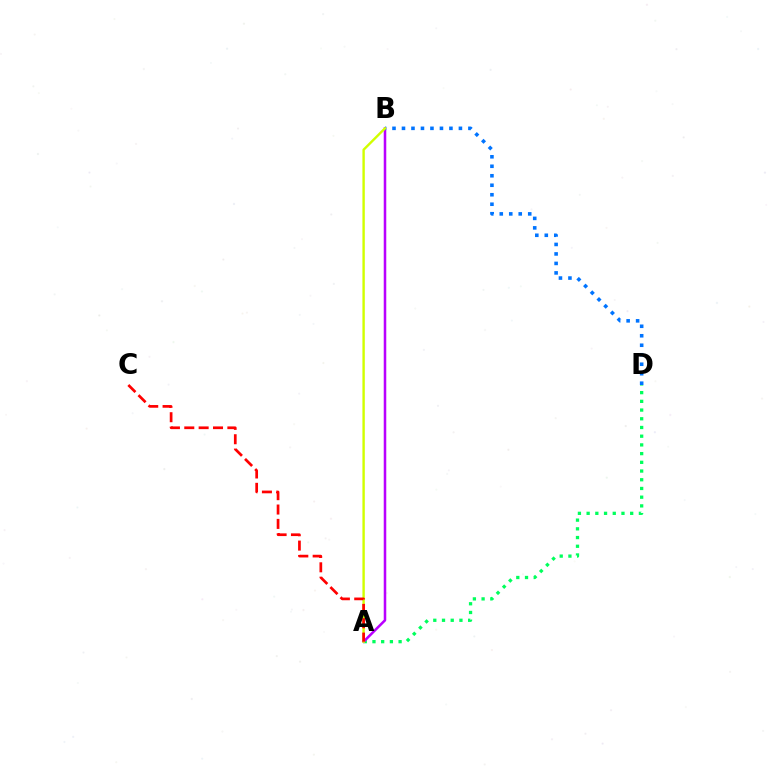{('A', 'D'): [{'color': '#00ff5c', 'line_style': 'dotted', 'thickness': 2.37}], ('A', 'B'): [{'color': '#b900ff', 'line_style': 'solid', 'thickness': 1.83}, {'color': '#d1ff00', 'line_style': 'solid', 'thickness': 1.73}], ('B', 'D'): [{'color': '#0074ff', 'line_style': 'dotted', 'thickness': 2.58}], ('A', 'C'): [{'color': '#ff0000', 'line_style': 'dashed', 'thickness': 1.95}]}